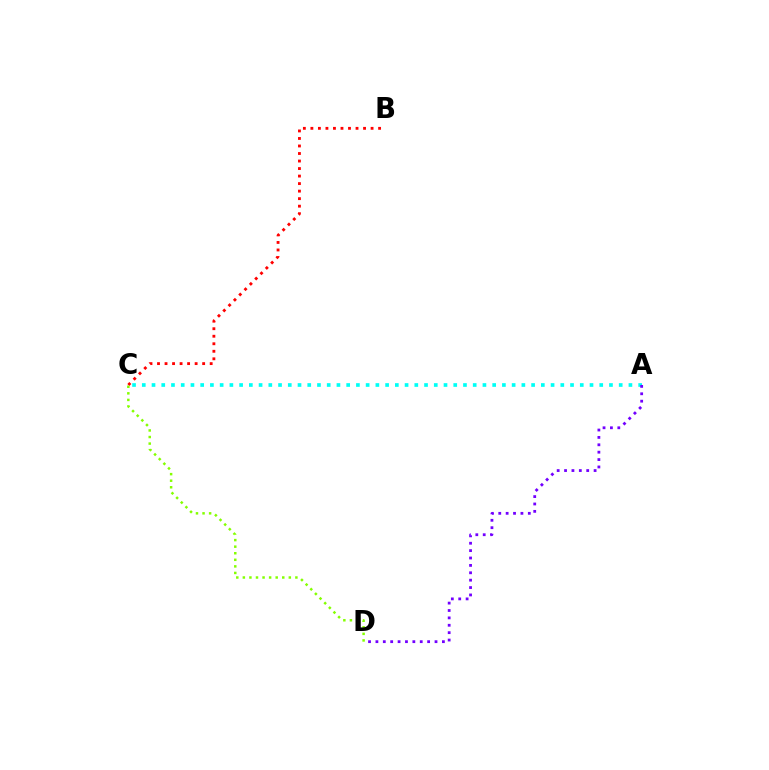{('A', 'C'): [{'color': '#00fff6', 'line_style': 'dotted', 'thickness': 2.64}], ('B', 'C'): [{'color': '#ff0000', 'line_style': 'dotted', 'thickness': 2.04}], ('A', 'D'): [{'color': '#7200ff', 'line_style': 'dotted', 'thickness': 2.01}], ('C', 'D'): [{'color': '#84ff00', 'line_style': 'dotted', 'thickness': 1.78}]}